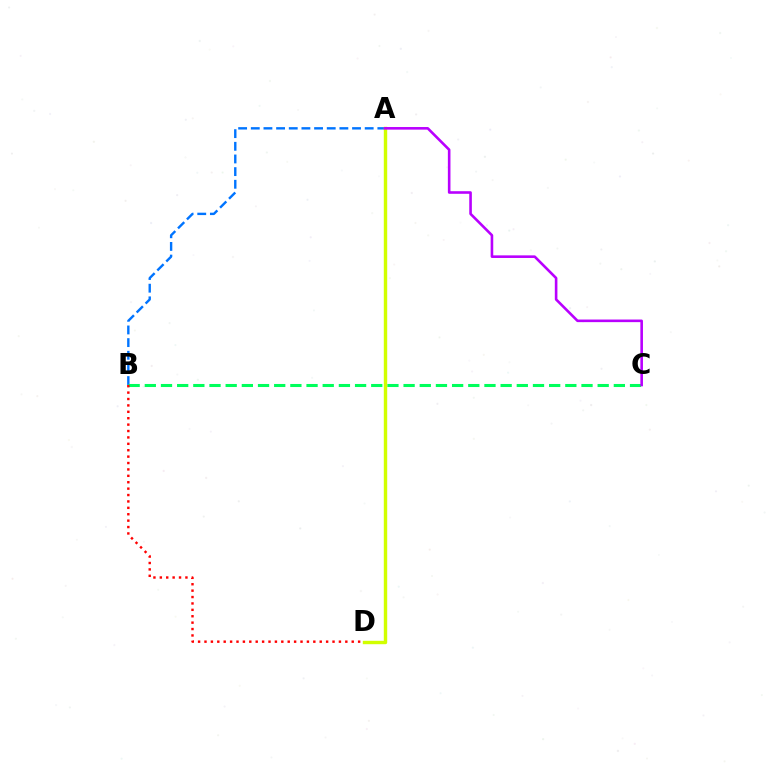{('A', 'B'): [{'color': '#0074ff', 'line_style': 'dashed', 'thickness': 1.72}], ('B', 'C'): [{'color': '#00ff5c', 'line_style': 'dashed', 'thickness': 2.2}], ('B', 'D'): [{'color': '#ff0000', 'line_style': 'dotted', 'thickness': 1.74}], ('A', 'D'): [{'color': '#d1ff00', 'line_style': 'solid', 'thickness': 2.45}], ('A', 'C'): [{'color': '#b900ff', 'line_style': 'solid', 'thickness': 1.87}]}